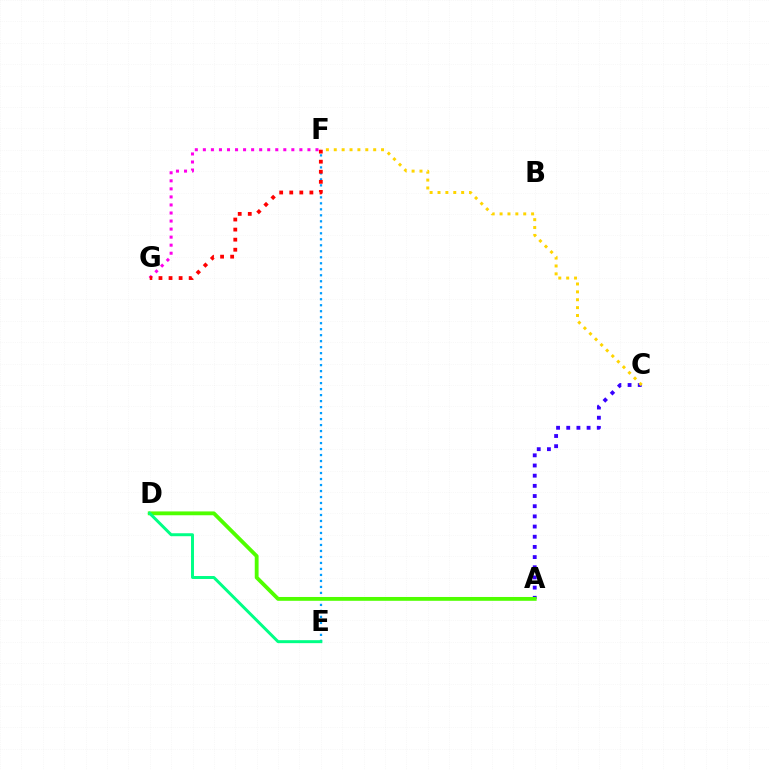{('A', 'C'): [{'color': '#3700ff', 'line_style': 'dotted', 'thickness': 2.76}], ('E', 'F'): [{'color': '#009eff', 'line_style': 'dotted', 'thickness': 1.63}], ('F', 'G'): [{'color': '#ff00ed', 'line_style': 'dotted', 'thickness': 2.19}, {'color': '#ff0000', 'line_style': 'dotted', 'thickness': 2.74}], ('A', 'D'): [{'color': '#4fff00', 'line_style': 'solid', 'thickness': 2.76}], ('C', 'F'): [{'color': '#ffd500', 'line_style': 'dotted', 'thickness': 2.14}], ('D', 'E'): [{'color': '#00ff86', 'line_style': 'solid', 'thickness': 2.14}]}